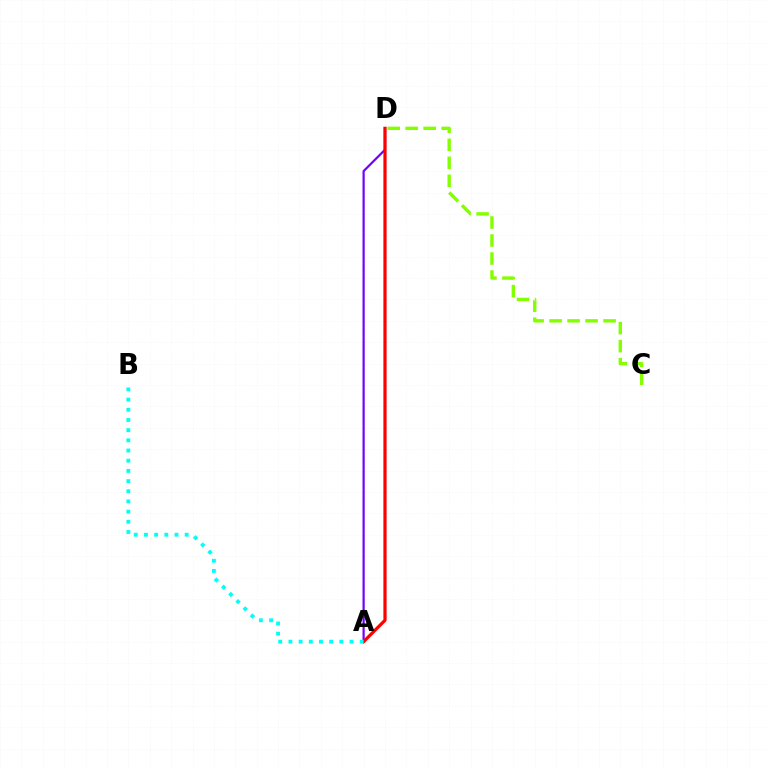{('A', 'D'): [{'color': '#7200ff', 'line_style': 'solid', 'thickness': 1.58}, {'color': '#ff0000', 'line_style': 'solid', 'thickness': 2.31}], ('C', 'D'): [{'color': '#84ff00', 'line_style': 'dashed', 'thickness': 2.44}], ('A', 'B'): [{'color': '#00fff6', 'line_style': 'dotted', 'thickness': 2.77}]}